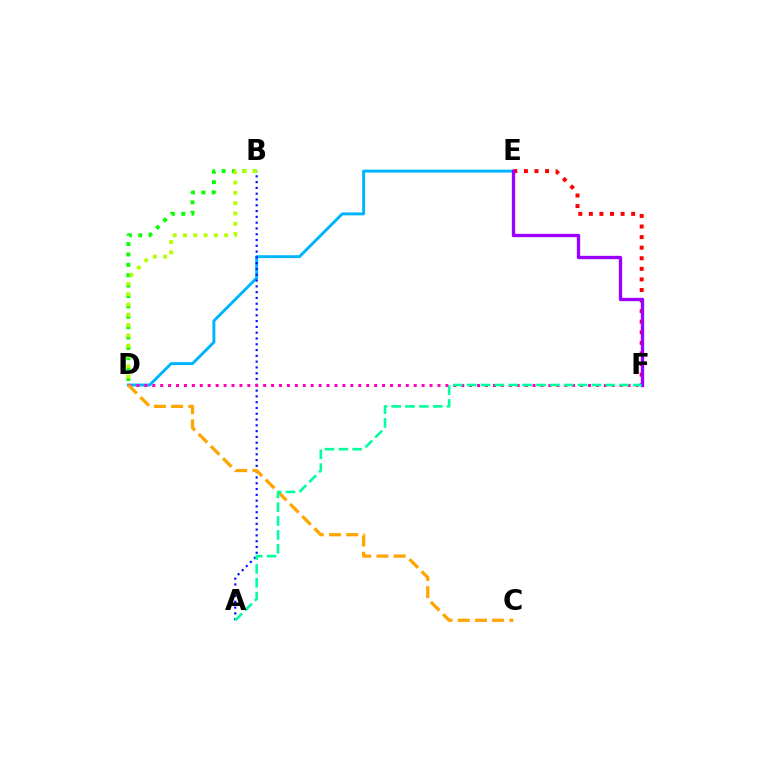{('D', 'E'): [{'color': '#00b5ff', 'line_style': 'solid', 'thickness': 2.11}], ('E', 'F'): [{'color': '#ff0000', 'line_style': 'dotted', 'thickness': 2.87}, {'color': '#9b00ff', 'line_style': 'solid', 'thickness': 2.4}], ('A', 'B'): [{'color': '#0010ff', 'line_style': 'dotted', 'thickness': 1.57}], ('B', 'D'): [{'color': '#08ff00', 'line_style': 'dotted', 'thickness': 2.82}, {'color': '#b3ff00', 'line_style': 'dotted', 'thickness': 2.8}], ('D', 'F'): [{'color': '#ff00bd', 'line_style': 'dotted', 'thickness': 2.15}], ('C', 'D'): [{'color': '#ffa500', 'line_style': 'dashed', 'thickness': 2.34}], ('A', 'F'): [{'color': '#00ff9d', 'line_style': 'dashed', 'thickness': 1.88}]}